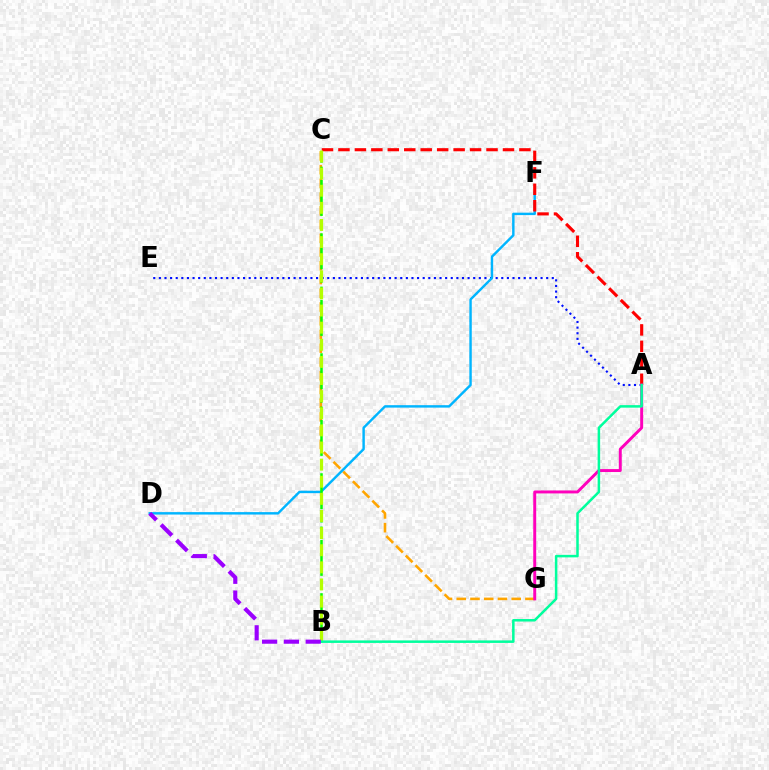{('C', 'G'): [{'color': '#ffa500', 'line_style': 'dashed', 'thickness': 1.87}], ('A', 'E'): [{'color': '#0010ff', 'line_style': 'dotted', 'thickness': 1.53}], ('D', 'F'): [{'color': '#00b5ff', 'line_style': 'solid', 'thickness': 1.75}], ('A', 'C'): [{'color': '#ff0000', 'line_style': 'dashed', 'thickness': 2.24}], ('A', 'G'): [{'color': '#ff00bd', 'line_style': 'solid', 'thickness': 2.12}], ('B', 'C'): [{'color': '#08ff00', 'line_style': 'dashed', 'thickness': 1.81}, {'color': '#b3ff00', 'line_style': 'dashed', 'thickness': 2.33}], ('A', 'B'): [{'color': '#00ff9d', 'line_style': 'solid', 'thickness': 1.81}], ('B', 'D'): [{'color': '#9b00ff', 'line_style': 'dashed', 'thickness': 2.96}]}